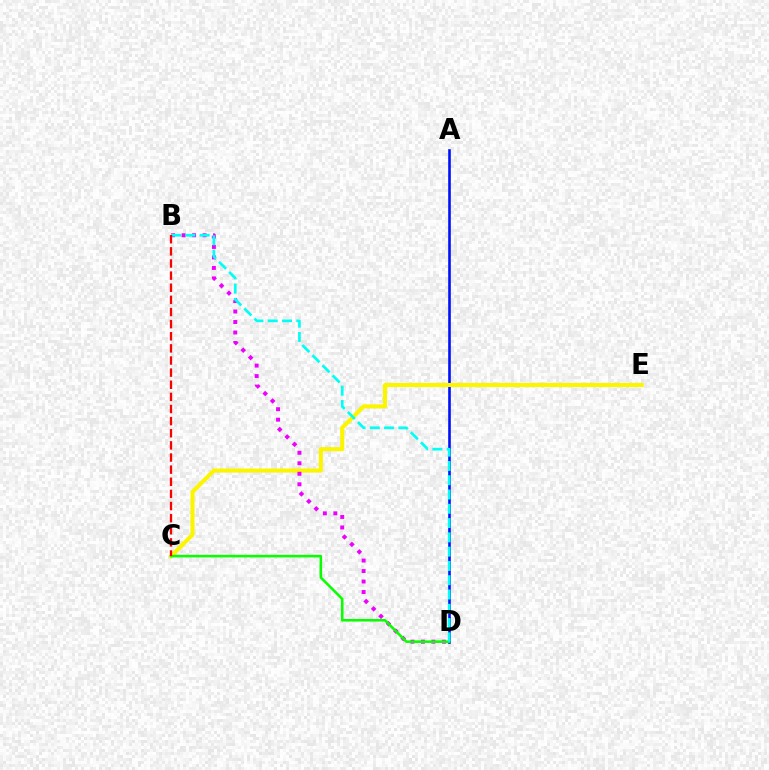{('A', 'D'): [{'color': '#0010ff', 'line_style': 'solid', 'thickness': 1.88}], ('C', 'E'): [{'color': '#fcf500', 'line_style': 'solid', 'thickness': 2.95}], ('B', 'D'): [{'color': '#ee00ff', 'line_style': 'dotted', 'thickness': 2.85}, {'color': '#00fff6', 'line_style': 'dashed', 'thickness': 1.94}], ('C', 'D'): [{'color': '#08ff00', 'line_style': 'solid', 'thickness': 1.85}], ('B', 'C'): [{'color': '#ff0000', 'line_style': 'dashed', 'thickness': 1.65}]}